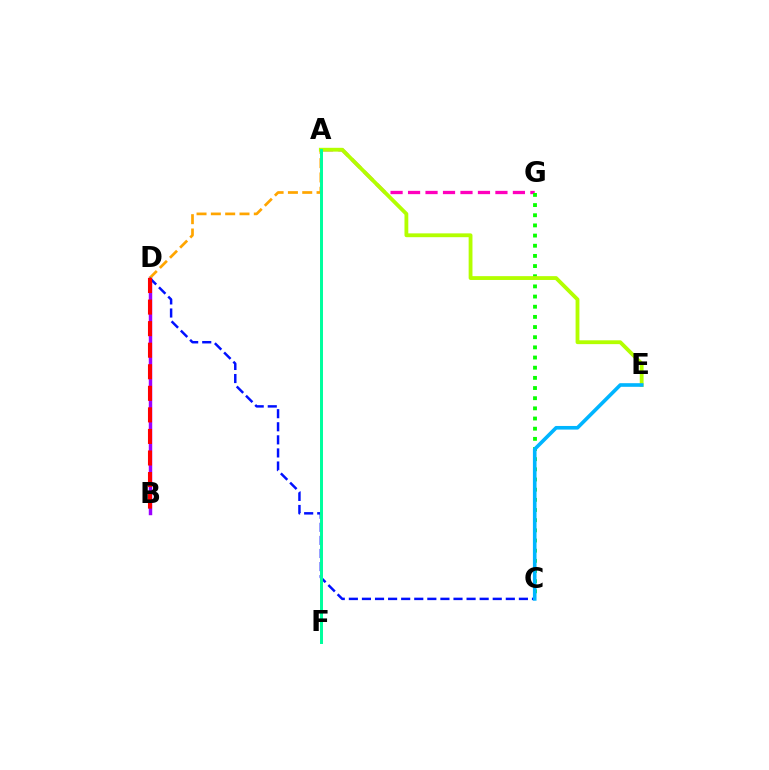{('B', 'D'): [{'color': '#9b00ff', 'line_style': 'solid', 'thickness': 2.47}, {'color': '#ff0000', 'line_style': 'dashed', 'thickness': 2.93}], ('A', 'D'): [{'color': '#ffa500', 'line_style': 'dashed', 'thickness': 1.95}], ('A', 'G'): [{'color': '#ff00bd', 'line_style': 'dashed', 'thickness': 2.37}], ('C', 'D'): [{'color': '#0010ff', 'line_style': 'dashed', 'thickness': 1.78}], ('C', 'G'): [{'color': '#08ff00', 'line_style': 'dotted', 'thickness': 2.76}], ('A', 'E'): [{'color': '#b3ff00', 'line_style': 'solid', 'thickness': 2.75}], ('A', 'F'): [{'color': '#00ff9d', 'line_style': 'solid', 'thickness': 2.14}], ('C', 'E'): [{'color': '#00b5ff', 'line_style': 'solid', 'thickness': 2.61}]}